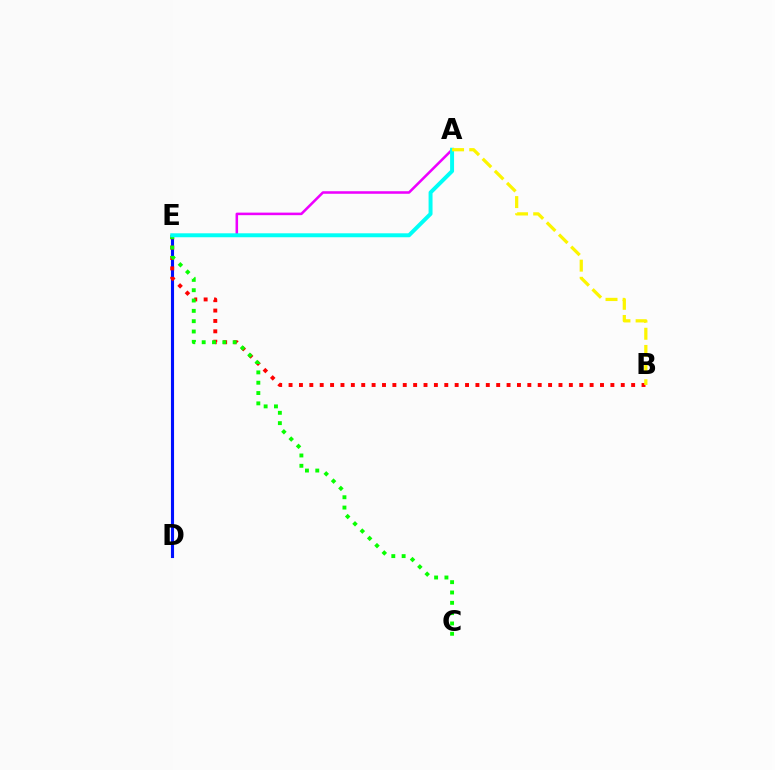{('D', 'E'): [{'color': '#0010ff', 'line_style': 'solid', 'thickness': 2.24}], ('B', 'E'): [{'color': '#ff0000', 'line_style': 'dotted', 'thickness': 2.82}], ('C', 'E'): [{'color': '#08ff00', 'line_style': 'dotted', 'thickness': 2.8}], ('A', 'E'): [{'color': '#ee00ff', 'line_style': 'solid', 'thickness': 1.83}, {'color': '#00fff6', 'line_style': 'solid', 'thickness': 2.84}], ('A', 'B'): [{'color': '#fcf500', 'line_style': 'dashed', 'thickness': 2.33}]}